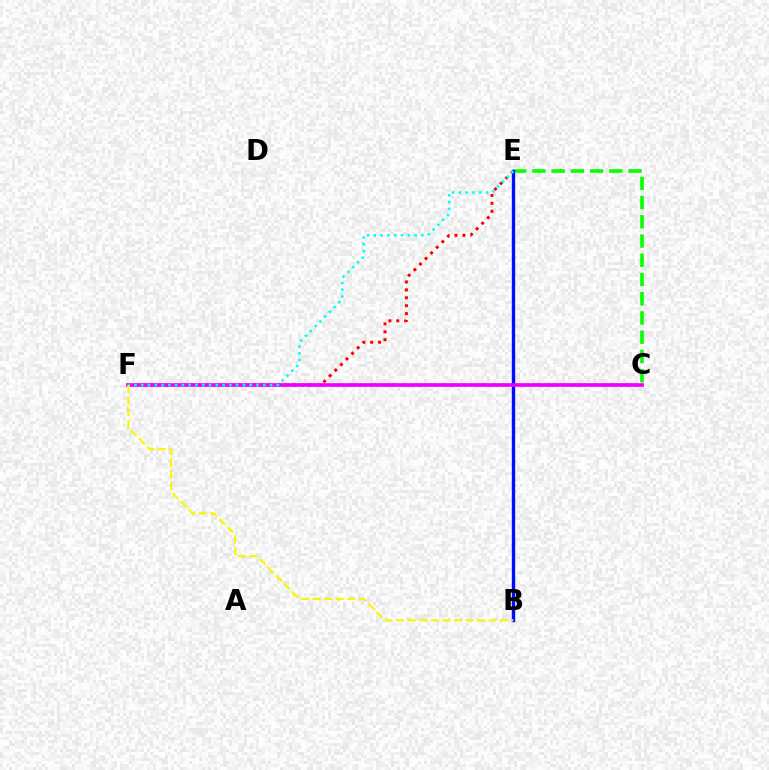{('E', 'F'): [{'color': '#ff0000', 'line_style': 'dotted', 'thickness': 2.15}, {'color': '#00fff6', 'line_style': 'dotted', 'thickness': 1.84}], ('C', 'E'): [{'color': '#08ff00', 'line_style': 'dashed', 'thickness': 2.61}], ('B', 'E'): [{'color': '#0010ff', 'line_style': 'solid', 'thickness': 2.42}], ('C', 'F'): [{'color': '#ee00ff', 'line_style': 'solid', 'thickness': 2.66}], ('B', 'F'): [{'color': '#fcf500', 'line_style': 'dashed', 'thickness': 1.57}]}